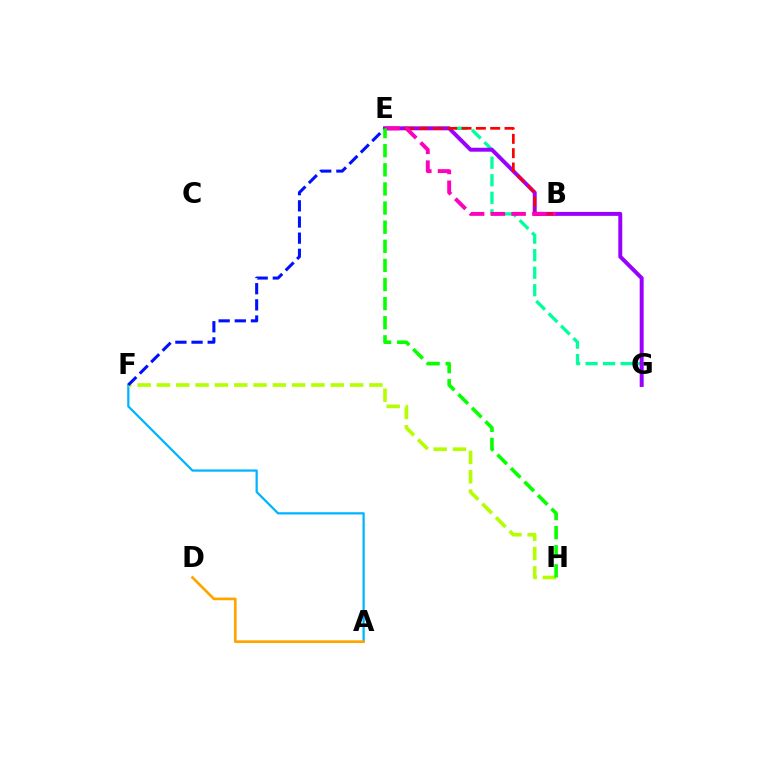{('E', 'G'): [{'color': '#00ff9d', 'line_style': 'dashed', 'thickness': 2.38}, {'color': '#9b00ff', 'line_style': 'solid', 'thickness': 2.84}], ('A', 'F'): [{'color': '#00b5ff', 'line_style': 'solid', 'thickness': 1.62}], ('B', 'E'): [{'color': '#ff0000', 'line_style': 'dashed', 'thickness': 1.95}, {'color': '#ff00bd', 'line_style': 'dashed', 'thickness': 2.82}], ('A', 'D'): [{'color': '#ffa500', 'line_style': 'solid', 'thickness': 1.95}], ('F', 'H'): [{'color': '#b3ff00', 'line_style': 'dashed', 'thickness': 2.62}], ('E', 'F'): [{'color': '#0010ff', 'line_style': 'dashed', 'thickness': 2.2}], ('E', 'H'): [{'color': '#08ff00', 'line_style': 'dashed', 'thickness': 2.6}]}